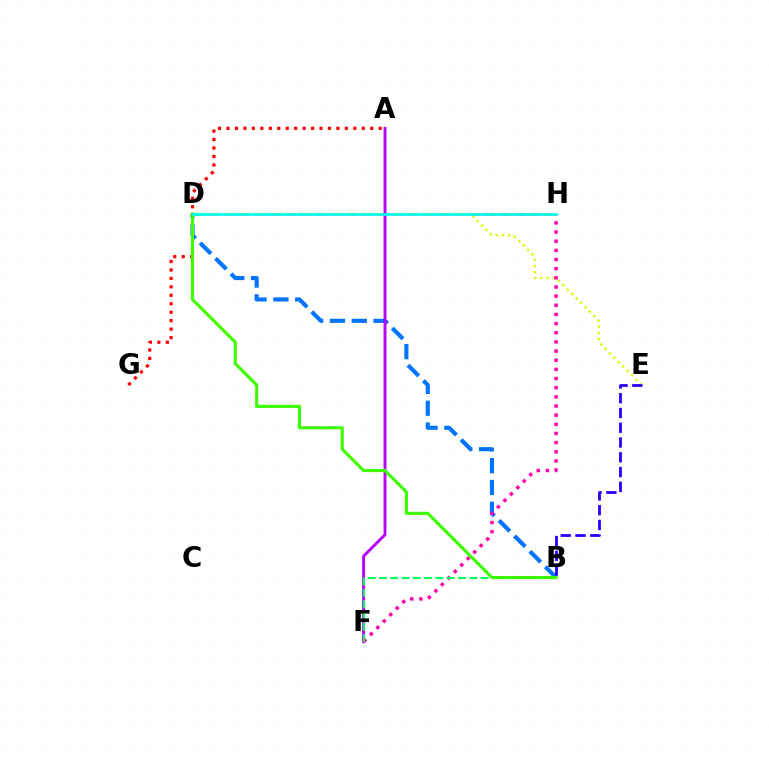{('A', 'G'): [{'color': '#ff0000', 'line_style': 'dotted', 'thickness': 2.3}], ('D', 'H'): [{'color': '#ff9400', 'line_style': 'dashed', 'thickness': 2.08}, {'color': '#00fff6', 'line_style': 'solid', 'thickness': 1.98}], ('D', 'E'): [{'color': '#d1ff00', 'line_style': 'dotted', 'thickness': 1.69}], ('B', 'D'): [{'color': '#0074ff', 'line_style': 'dashed', 'thickness': 2.96}, {'color': '#3dff00', 'line_style': 'solid', 'thickness': 2.24}], ('F', 'H'): [{'color': '#ff00ac', 'line_style': 'dotted', 'thickness': 2.49}], ('A', 'F'): [{'color': '#b900ff', 'line_style': 'solid', 'thickness': 2.08}], ('B', 'F'): [{'color': '#00ff5c', 'line_style': 'dashed', 'thickness': 1.53}], ('B', 'E'): [{'color': '#2500ff', 'line_style': 'dashed', 'thickness': 2.01}]}